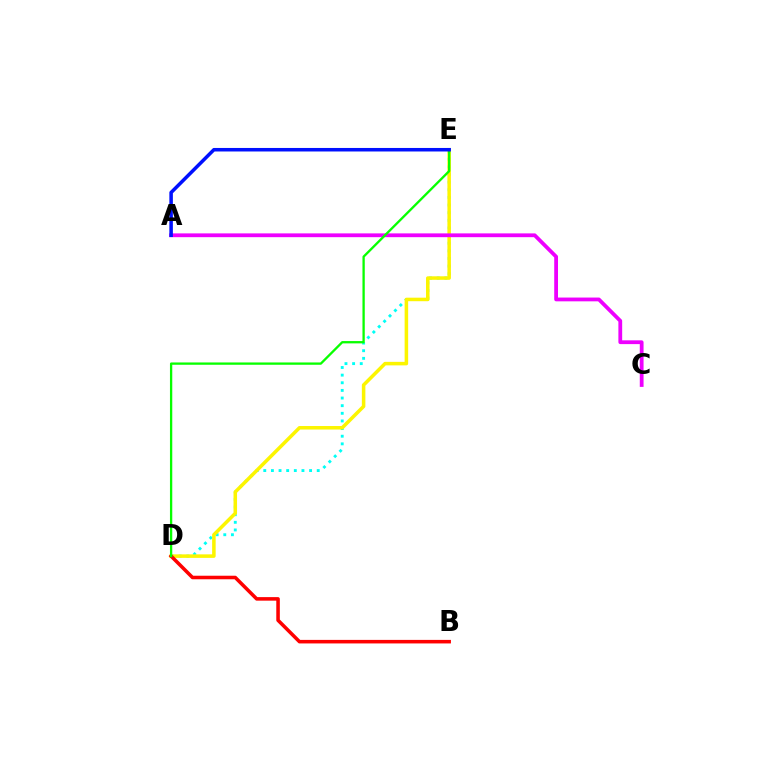{('D', 'E'): [{'color': '#00fff6', 'line_style': 'dotted', 'thickness': 2.07}, {'color': '#fcf500', 'line_style': 'solid', 'thickness': 2.54}, {'color': '#08ff00', 'line_style': 'solid', 'thickness': 1.66}], ('A', 'C'): [{'color': '#ee00ff', 'line_style': 'solid', 'thickness': 2.73}], ('B', 'D'): [{'color': '#ff0000', 'line_style': 'solid', 'thickness': 2.55}], ('A', 'E'): [{'color': '#0010ff', 'line_style': 'solid', 'thickness': 2.54}]}